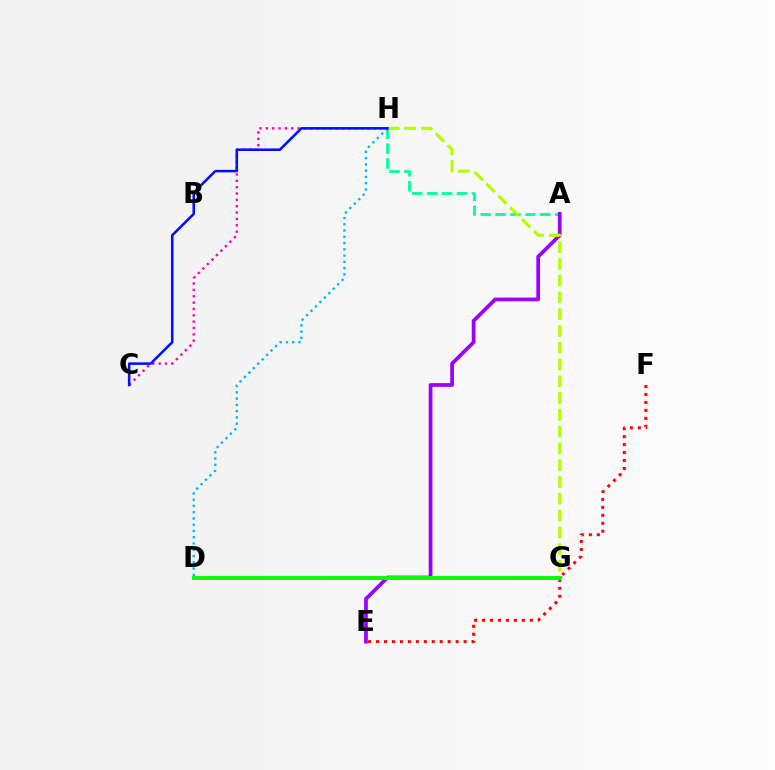{('C', 'H'): [{'color': '#ff00bd', 'line_style': 'dotted', 'thickness': 1.73}, {'color': '#0010ff', 'line_style': 'solid', 'thickness': 1.84}], ('D', 'G'): [{'color': '#ffa500', 'line_style': 'solid', 'thickness': 1.82}, {'color': '#08ff00', 'line_style': 'solid', 'thickness': 2.82}], ('A', 'H'): [{'color': '#00ff9d', 'line_style': 'dashed', 'thickness': 2.03}], ('E', 'F'): [{'color': '#ff0000', 'line_style': 'dotted', 'thickness': 2.16}], ('D', 'H'): [{'color': '#00b5ff', 'line_style': 'dotted', 'thickness': 1.7}], ('A', 'E'): [{'color': '#9b00ff', 'line_style': 'solid', 'thickness': 2.68}], ('G', 'H'): [{'color': '#b3ff00', 'line_style': 'dashed', 'thickness': 2.28}]}